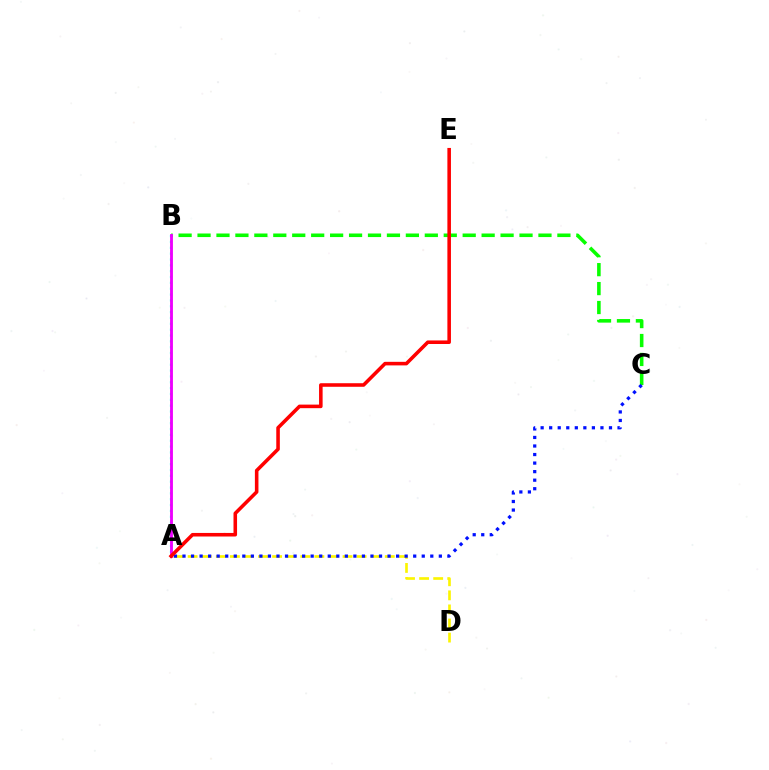{('B', 'C'): [{'color': '#08ff00', 'line_style': 'dashed', 'thickness': 2.57}], ('A', 'B'): [{'color': '#00fff6', 'line_style': 'dotted', 'thickness': 1.59}, {'color': '#ee00ff', 'line_style': 'solid', 'thickness': 2.05}], ('A', 'D'): [{'color': '#fcf500', 'line_style': 'dashed', 'thickness': 1.91}], ('A', 'C'): [{'color': '#0010ff', 'line_style': 'dotted', 'thickness': 2.32}], ('A', 'E'): [{'color': '#ff0000', 'line_style': 'solid', 'thickness': 2.57}]}